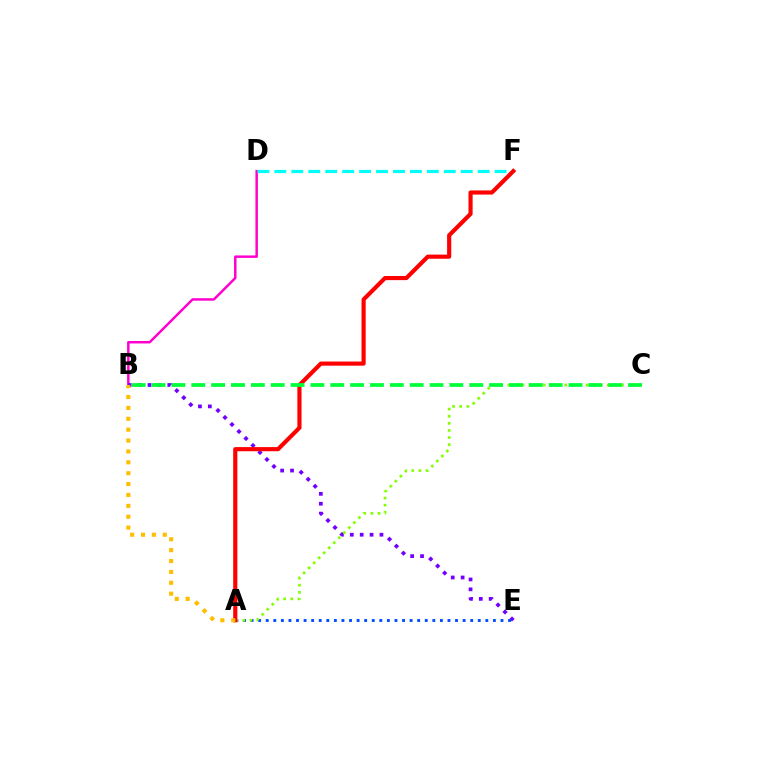{('B', 'D'): [{'color': '#ff00cf', 'line_style': 'solid', 'thickness': 1.78}], ('B', 'E'): [{'color': '#7200ff', 'line_style': 'dotted', 'thickness': 2.69}], ('D', 'F'): [{'color': '#00fff6', 'line_style': 'dashed', 'thickness': 2.3}], ('A', 'E'): [{'color': '#004bff', 'line_style': 'dotted', 'thickness': 2.06}], ('A', 'C'): [{'color': '#84ff00', 'line_style': 'dotted', 'thickness': 1.93}], ('A', 'F'): [{'color': '#ff0000', 'line_style': 'solid', 'thickness': 2.98}], ('B', 'C'): [{'color': '#00ff39', 'line_style': 'dashed', 'thickness': 2.7}], ('A', 'B'): [{'color': '#ffbd00', 'line_style': 'dotted', 'thickness': 2.96}]}